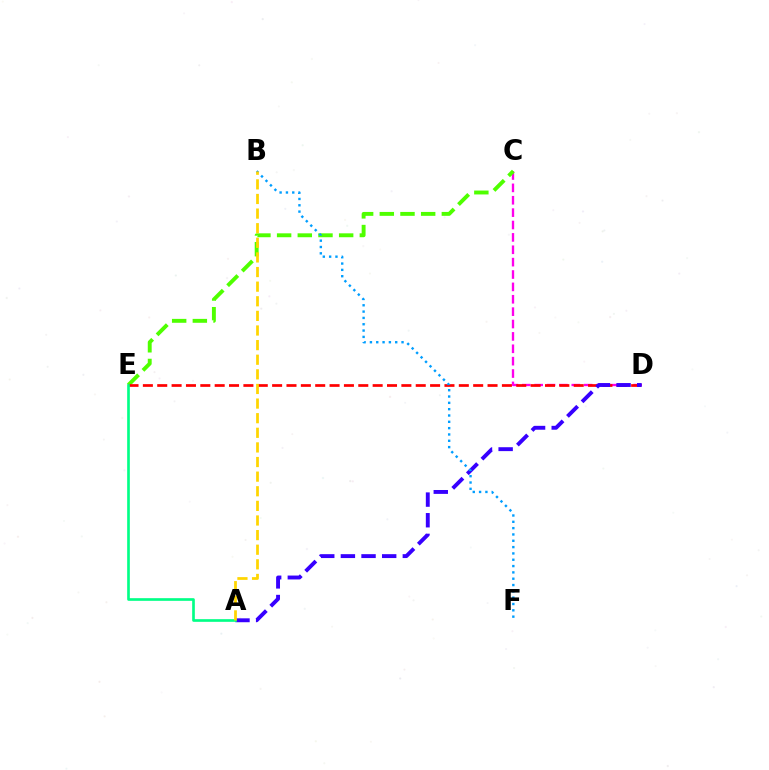{('C', 'D'): [{'color': '#ff00ed', 'line_style': 'dashed', 'thickness': 1.68}], ('C', 'E'): [{'color': '#4fff00', 'line_style': 'dashed', 'thickness': 2.81}], ('D', 'E'): [{'color': '#ff0000', 'line_style': 'dashed', 'thickness': 1.95}], ('A', 'D'): [{'color': '#3700ff', 'line_style': 'dashed', 'thickness': 2.8}], ('B', 'F'): [{'color': '#009eff', 'line_style': 'dotted', 'thickness': 1.72}], ('A', 'E'): [{'color': '#00ff86', 'line_style': 'solid', 'thickness': 1.91}], ('A', 'B'): [{'color': '#ffd500', 'line_style': 'dashed', 'thickness': 1.99}]}